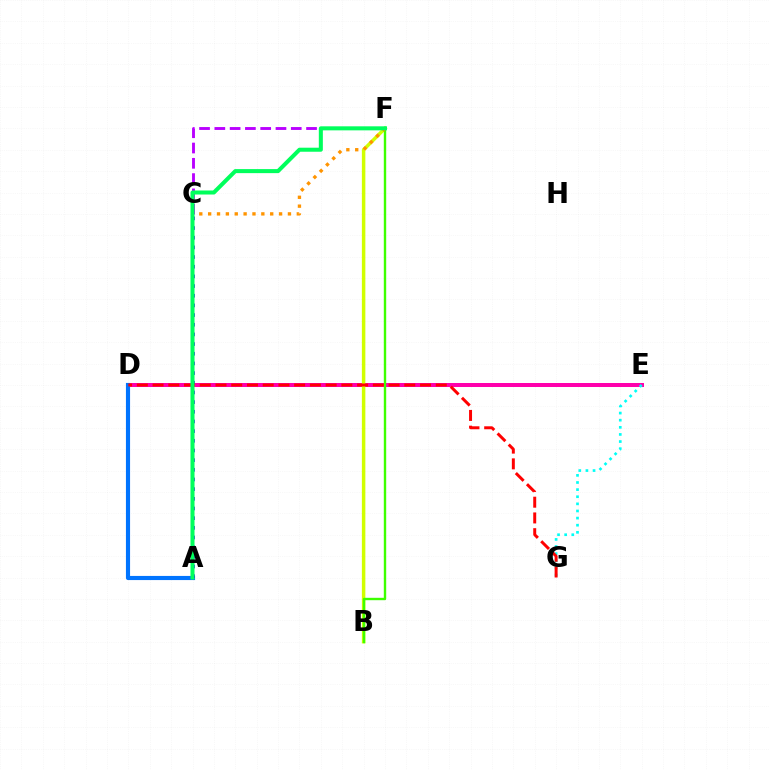{('D', 'E'): [{'color': '#ff00ac', 'line_style': 'solid', 'thickness': 2.87}], ('A', 'D'): [{'color': '#0074ff', 'line_style': 'solid', 'thickness': 2.98}], ('C', 'F'): [{'color': '#b900ff', 'line_style': 'dashed', 'thickness': 2.08}, {'color': '#ff9400', 'line_style': 'dotted', 'thickness': 2.41}], ('B', 'F'): [{'color': '#d1ff00', 'line_style': 'solid', 'thickness': 2.51}, {'color': '#3dff00', 'line_style': 'solid', 'thickness': 1.72}], ('A', 'C'): [{'color': '#2500ff', 'line_style': 'dotted', 'thickness': 2.63}], ('E', 'G'): [{'color': '#00fff6', 'line_style': 'dotted', 'thickness': 1.93}], ('D', 'G'): [{'color': '#ff0000', 'line_style': 'dashed', 'thickness': 2.14}], ('A', 'F'): [{'color': '#00ff5c', 'line_style': 'solid', 'thickness': 2.91}]}